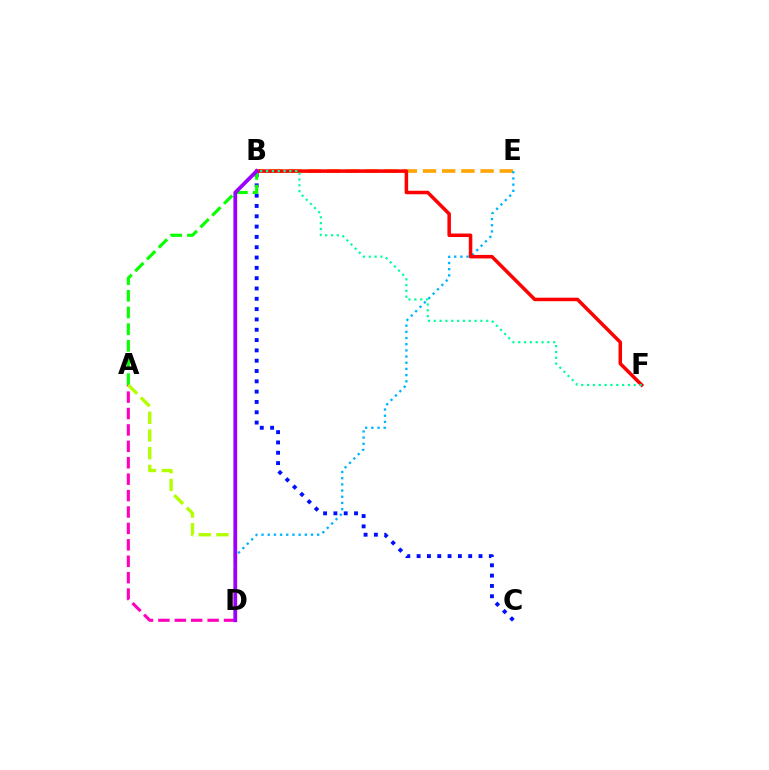{('B', 'E'): [{'color': '#ffa500', 'line_style': 'dashed', 'thickness': 2.61}], ('D', 'E'): [{'color': '#00b5ff', 'line_style': 'dotted', 'thickness': 1.68}], ('A', 'D'): [{'color': '#ff00bd', 'line_style': 'dashed', 'thickness': 2.23}, {'color': '#b3ff00', 'line_style': 'dashed', 'thickness': 2.41}], ('B', 'C'): [{'color': '#0010ff', 'line_style': 'dotted', 'thickness': 2.8}], ('A', 'B'): [{'color': '#08ff00', 'line_style': 'dashed', 'thickness': 2.27}], ('B', 'F'): [{'color': '#ff0000', 'line_style': 'solid', 'thickness': 2.53}, {'color': '#00ff9d', 'line_style': 'dotted', 'thickness': 1.58}], ('B', 'D'): [{'color': '#9b00ff', 'line_style': 'solid', 'thickness': 2.71}]}